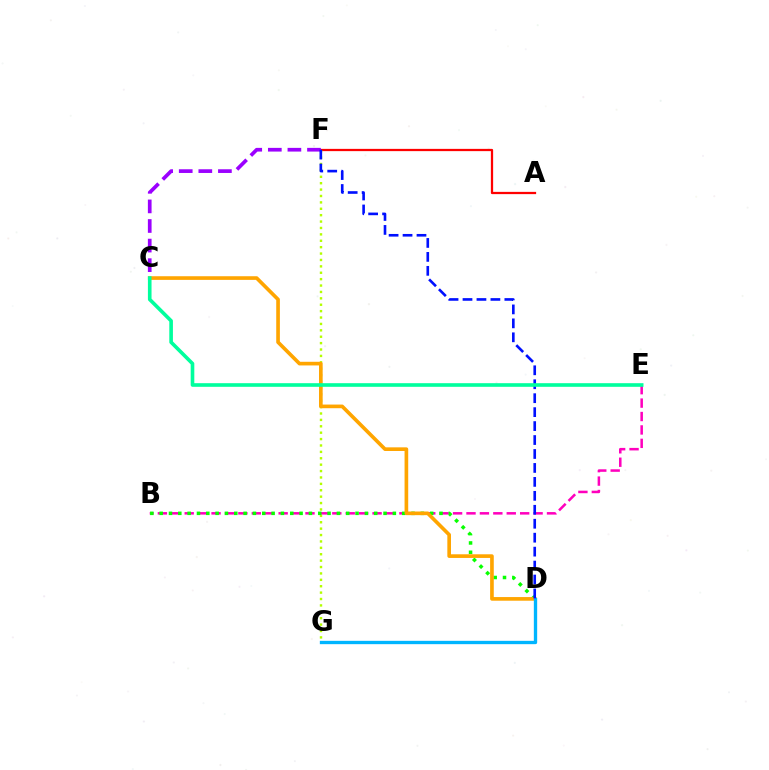{('A', 'F'): [{'color': '#ff0000', 'line_style': 'solid', 'thickness': 1.62}], ('B', 'E'): [{'color': '#ff00bd', 'line_style': 'dashed', 'thickness': 1.82}], ('F', 'G'): [{'color': '#b3ff00', 'line_style': 'dotted', 'thickness': 1.74}], ('B', 'D'): [{'color': '#08ff00', 'line_style': 'dotted', 'thickness': 2.53}], ('C', 'F'): [{'color': '#9b00ff', 'line_style': 'dashed', 'thickness': 2.66}], ('C', 'D'): [{'color': '#ffa500', 'line_style': 'solid', 'thickness': 2.63}], ('D', 'G'): [{'color': '#00b5ff', 'line_style': 'solid', 'thickness': 2.39}], ('D', 'F'): [{'color': '#0010ff', 'line_style': 'dashed', 'thickness': 1.9}], ('C', 'E'): [{'color': '#00ff9d', 'line_style': 'solid', 'thickness': 2.61}]}